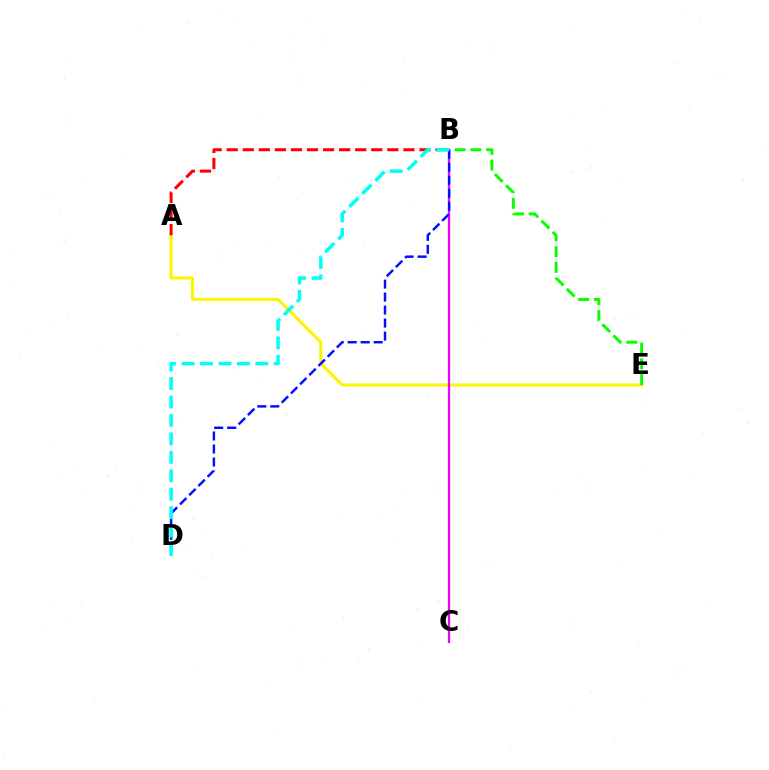{('A', 'E'): [{'color': '#fcf500', 'line_style': 'solid', 'thickness': 2.21}], ('B', 'E'): [{'color': '#08ff00', 'line_style': 'dashed', 'thickness': 2.13}], ('B', 'C'): [{'color': '#ee00ff', 'line_style': 'solid', 'thickness': 1.64}], ('B', 'D'): [{'color': '#0010ff', 'line_style': 'dashed', 'thickness': 1.77}, {'color': '#00fff6', 'line_style': 'dashed', 'thickness': 2.51}], ('A', 'B'): [{'color': '#ff0000', 'line_style': 'dashed', 'thickness': 2.18}]}